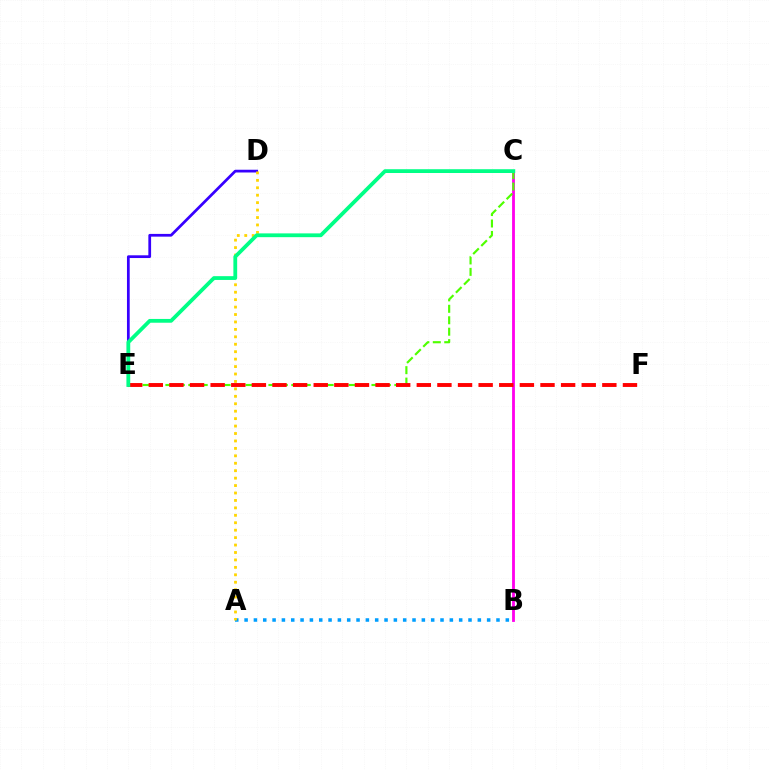{('A', 'B'): [{'color': '#009eff', 'line_style': 'dotted', 'thickness': 2.53}], ('B', 'C'): [{'color': '#ff00ed', 'line_style': 'solid', 'thickness': 2.03}], ('D', 'E'): [{'color': '#3700ff', 'line_style': 'solid', 'thickness': 1.97}], ('C', 'E'): [{'color': '#4fff00', 'line_style': 'dashed', 'thickness': 1.56}, {'color': '#00ff86', 'line_style': 'solid', 'thickness': 2.73}], ('A', 'D'): [{'color': '#ffd500', 'line_style': 'dotted', 'thickness': 2.02}], ('E', 'F'): [{'color': '#ff0000', 'line_style': 'dashed', 'thickness': 2.8}]}